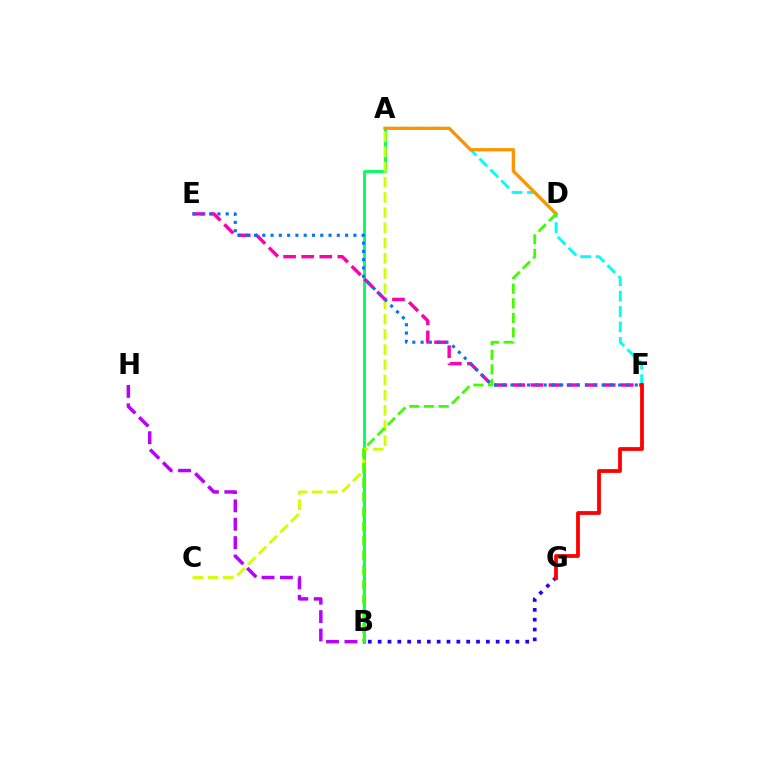{('A', 'F'): [{'color': '#00fff6', 'line_style': 'dashed', 'thickness': 2.09}], ('A', 'B'): [{'color': '#00ff5c', 'line_style': 'solid', 'thickness': 2.06}], ('B', 'G'): [{'color': '#2500ff', 'line_style': 'dotted', 'thickness': 2.67}], ('A', 'C'): [{'color': '#d1ff00', 'line_style': 'dashed', 'thickness': 2.07}], ('E', 'F'): [{'color': '#ff00ac', 'line_style': 'dashed', 'thickness': 2.46}, {'color': '#0074ff', 'line_style': 'dotted', 'thickness': 2.25}], ('B', 'H'): [{'color': '#b900ff', 'line_style': 'dashed', 'thickness': 2.5}], ('A', 'D'): [{'color': '#ff9400', 'line_style': 'solid', 'thickness': 2.35}], ('B', 'D'): [{'color': '#3dff00', 'line_style': 'dashed', 'thickness': 1.98}], ('F', 'G'): [{'color': '#ff0000', 'line_style': 'solid', 'thickness': 2.74}]}